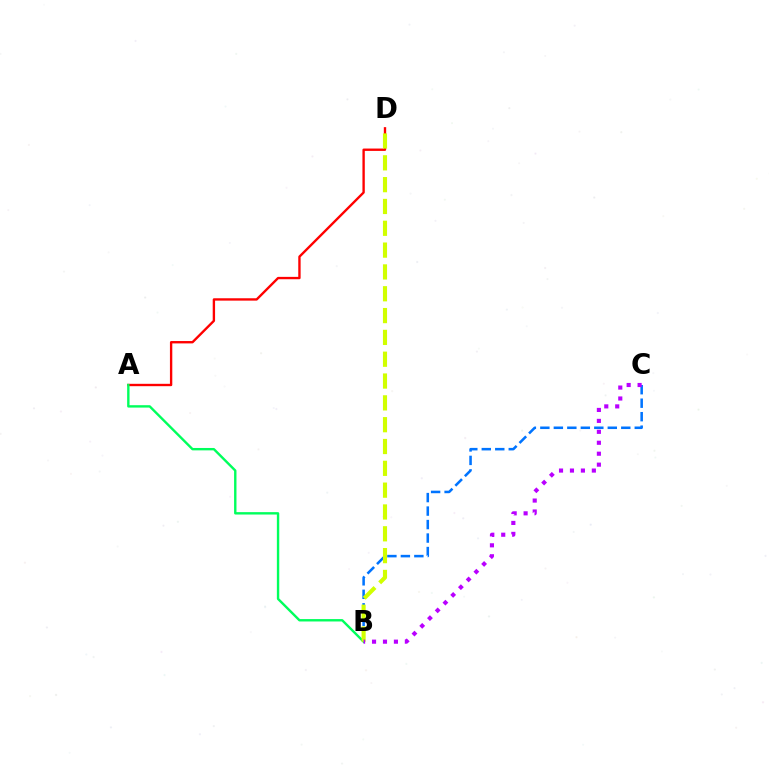{('A', 'D'): [{'color': '#ff0000', 'line_style': 'solid', 'thickness': 1.7}], ('B', 'C'): [{'color': '#0074ff', 'line_style': 'dashed', 'thickness': 1.83}, {'color': '#b900ff', 'line_style': 'dotted', 'thickness': 2.97}], ('A', 'B'): [{'color': '#00ff5c', 'line_style': 'solid', 'thickness': 1.72}], ('B', 'D'): [{'color': '#d1ff00', 'line_style': 'dashed', 'thickness': 2.96}]}